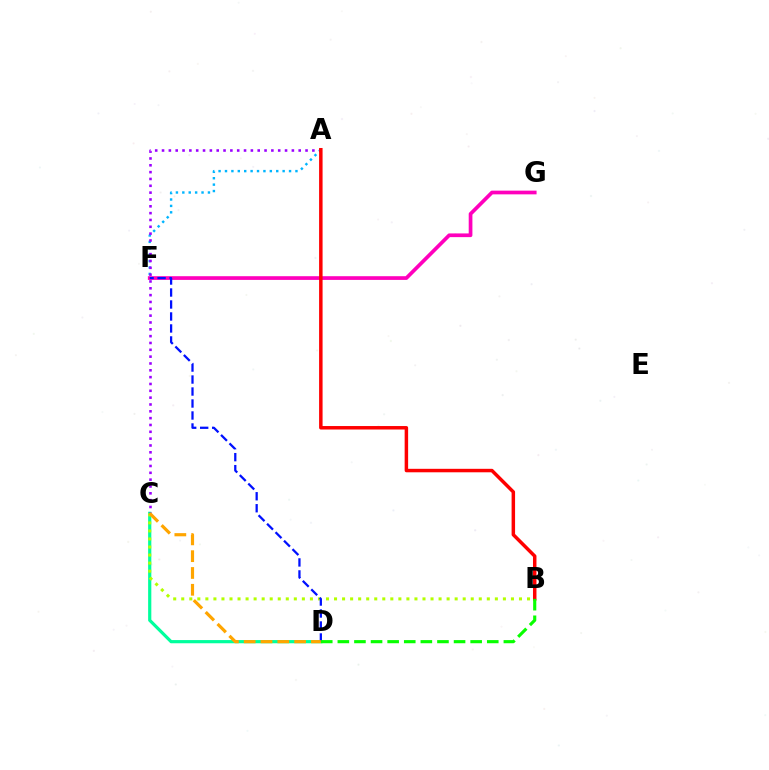{('A', 'F'): [{'color': '#00b5ff', 'line_style': 'dotted', 'thickness': 1.74}], ('C', 'D'): [{'color': '#00ff9d', 'line_style': 'solid', 'thickness': 2.3}, {'color': '#ffa500', 'line_style': 'dashed', 'thickness': 2.28}], ('A', 'C'): [{'color': '#9b00ff', 'line_style': 'dotted', 'thickness': 1.86}], ('F', 'G'): [{'color': '#ff00bd', 'line_style': 'solid', 'thickness': 2.66}], ('B', 'C'): [{'color': '#b3ff00', 'line_style': 'dotted', 'thickness': 2.18}], ('D', 'F'): [{'color': '#0010ff', 'line_style': 'dashed', 'thickness': 1.63}], ('A', 'B'): [{'color': '#ff0000', 'line_style': 'solid', 'thickness': 2.5}], ('B', 'D'): [{'color': '#08ff00', 'line_style': 'dashed', 'thickness': 2.26}]}